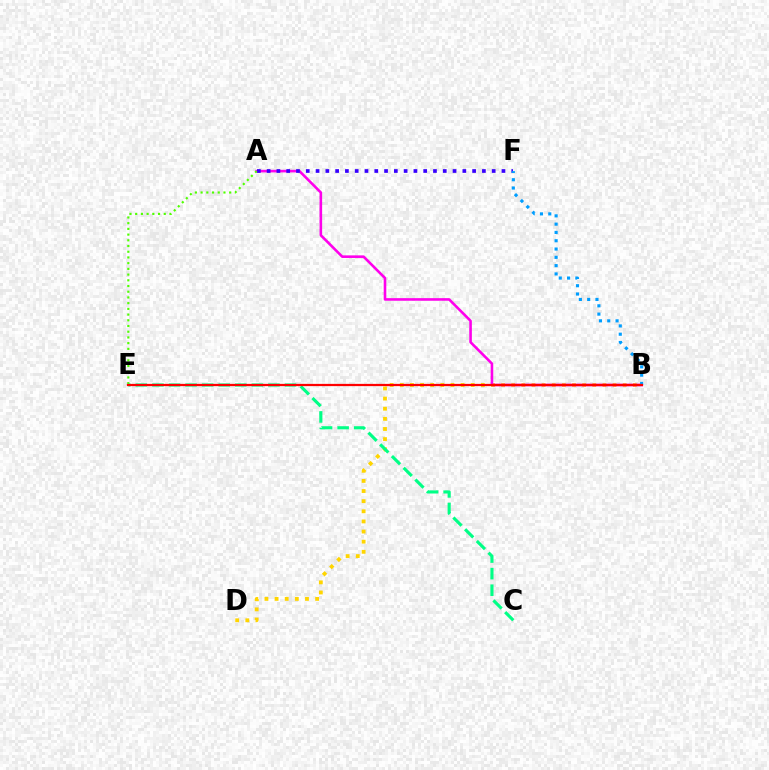{('B', 'D'): [{'color': '#ffd500', 'line_style': 'dotted', 'thickness': 2.75}], ('A', 'B'): [{'color': '#ff00ed', 'line_style': 'solid', 'thickness': 1.87}], ('A', 'F'): [{'color': '#3700ff', 'line_style': 'dotted', 'thickness': 2.66}], ('A', 'E'): [{'color': '#4fff00', 'line_style': 'dotted', 'thickness': 1.55}], ('B', 'F'): [{'color': '#009eff', 'line_style': 'dotted', 'thickness': 2.25}], ('C', 'E'): [{'color': '#00ff86', 'line_style': 'dashed', 'thickness': 2.25}], ('B', 'E'): [{'color': '#ff0000', 'line_style': 'solid', 'thickness': 1.61}]}